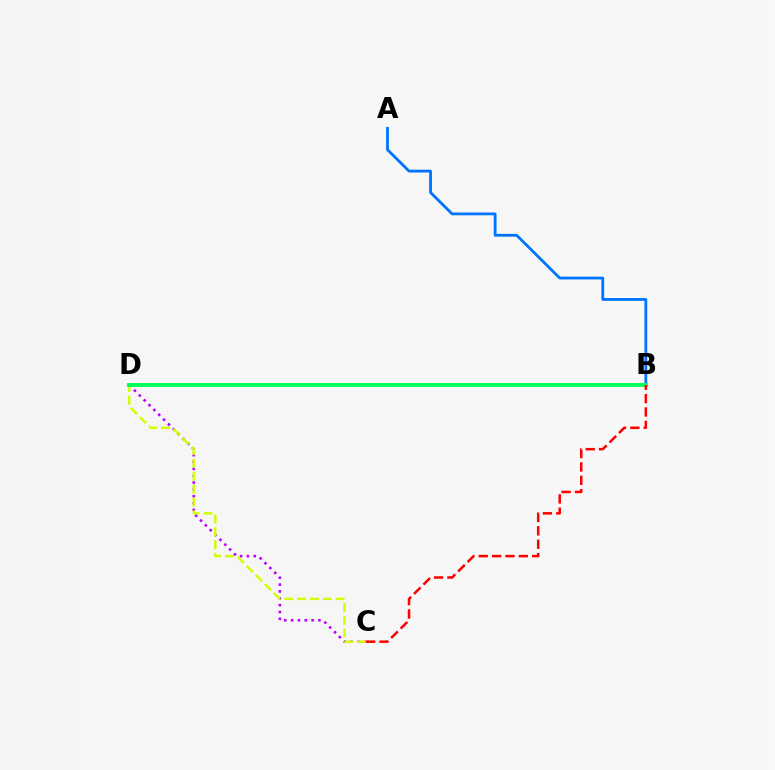{('A', 'B'): [{'color': '#0074ff', 'line_style': 'solid', 'thickness': 2.02}], ('C', 'D'): [{'color': '#b900ff', 'line_style': 'dotted', 'thickness': 1.86}, {'color': '#d1ff00', 'line_style': 'dashed', 'thickness': 1.74}], ('B', 'D'): [{'color': '#00ff5c', 'line_style': 'solid', 'thickness': 2.82}], ('B', 'C'): [{'color': '#ff0000', 'line_style': 'dashed', 'thickness': 1.82}]}